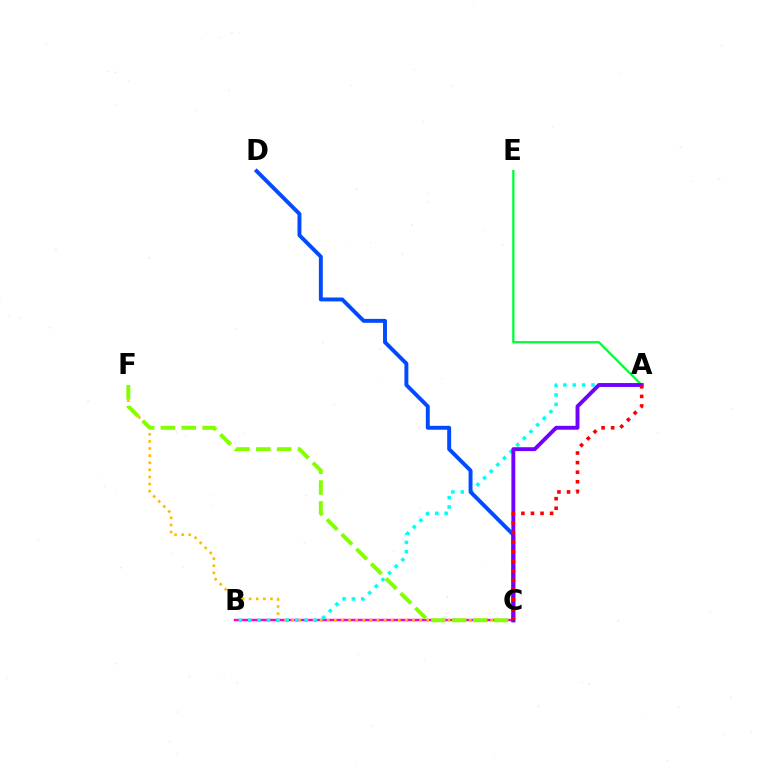{('B', 'C'): [{'color': '#ff00cf', 'line_style': 'solid', 'thickness': 1.74}], ('C', 'F'): [{'color': '#ffbd00', 'line_style': 'dotted', 'thickness': 1.93}, {'color': '#84ff00', 'line_style': 'dashed', 'thickness': 2.83}], ('A', 'B'): [{'color': '#00fff6', 'line_style': 'dotted', 'thickness': 2.55}], ('C', 'D'): [{'color': '#004bff', 'line_style': 'solid', 'thickness': 2.82}], ('A', 'E'): [{'color': '#00ff39', 'line_style': 'solid', 'thickness': 1.66}], ('A', 'C'): [{'color': '#7200ff', 'line_style': 'solid', 'thickness': 2.79}, {'color': '#ff0000', 'line_style': 'dotted', 'thickness': 2.6}]}